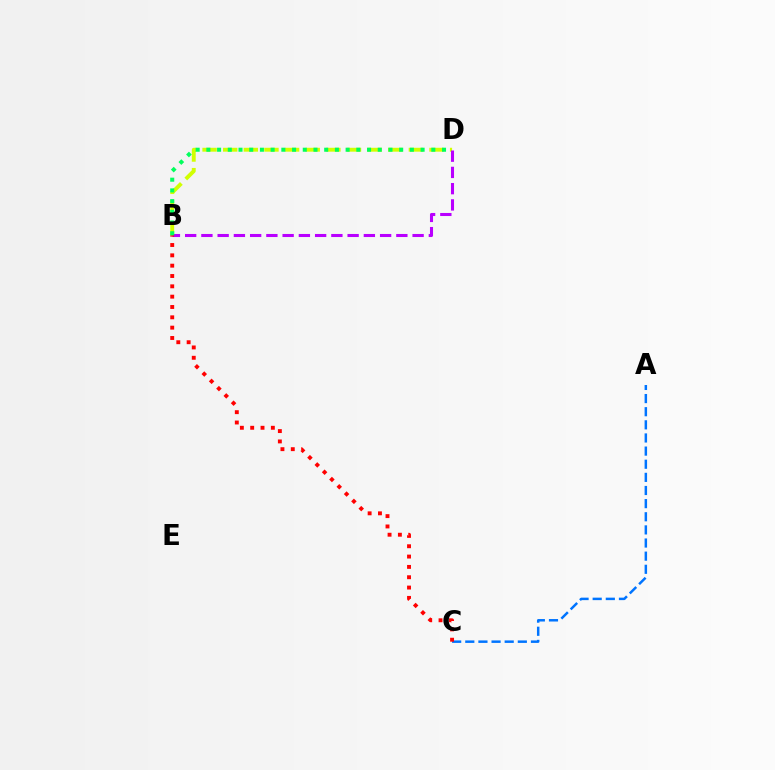{('B', 'D'): [{'color': '#d1ff00', 'line_style': 'dashed', 'thickness': 2.8}, {'color': '#b900ff', 'line_style': 'dashed', 'thickness': 2.21}, {'color': '#00ff5c', 'line_style': 'dotted', 'thickness': 2.91}], ('A', 'C'): [{'color': '#0074ff', 'line_style': 'dashed', 'thickness': 1.78}], ('B', 'C'): [{'color': '#ff0000', 'line_style': 'dotted', 'thickness': 2.81}]}